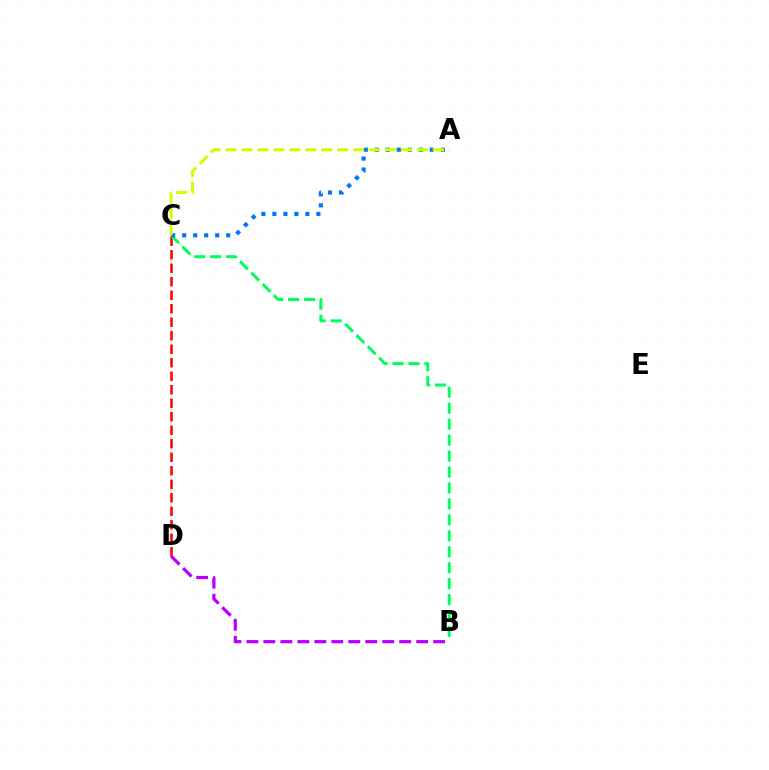{('C', 'D'): [{'color': '#ff0000', 'line_style': 'dashed', 'thickness': 1.83}], ('B', 'C'): [{'color': '#00ff5c', 'line_style': 'dashed', 'thickness': 2.17}], ('A', 'C'): [{'color': '#0074ff', 'line_style': 'dotted', 'thickness': 2.99}, {'color': '#d1ff00', 'line_style': 'dashed', 'thickness': 2.17}], ('B', 'D'): [{'color': '#b900ff', 'line_style': 'dashed', 'thickness': 2.31}]}